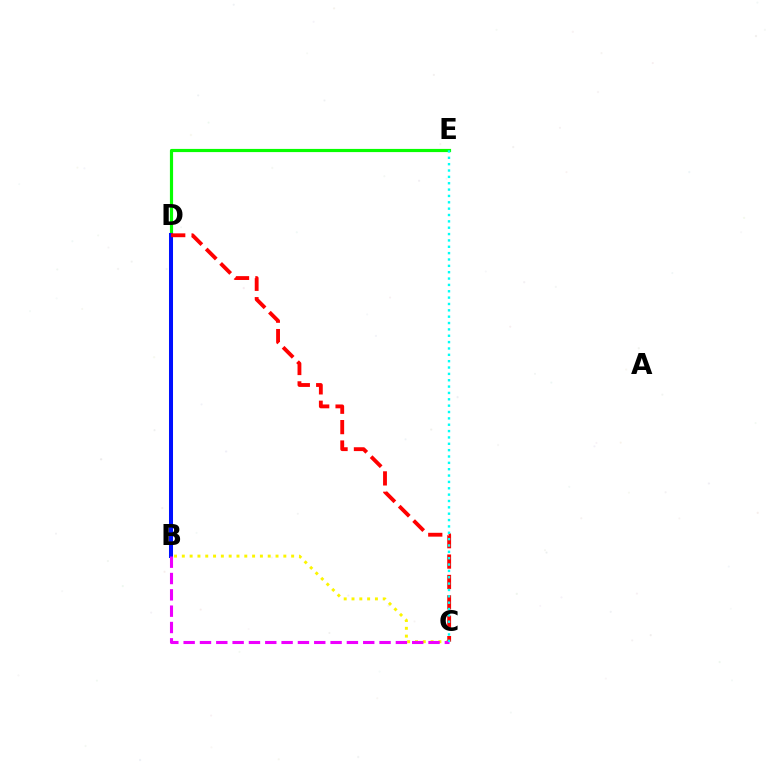{('B', 'C'): [{'color': '#fcf500', 'line_style': 'dotted', 'thickness': 2.12}, {'color': '#ee00ff', 'line_style': 'dashed', 'thickness': 2.22}], ('D', 'E'): [{'color': '#08ff00', 'line_style': 'solid', 'thickness': 2.28}], ('B', 'D'): [{'color': '#0010ff', 'line_style': 'solid', 'thickness': 2.89}], ('C', 'D'): [{'color': '#ff0000', 'line_style': 'dashed', 'thickness': 2.77}], ('C', 'E'): [{'color': '#00fff6', 'line_style': 'dotted', 'thickness': 1.73}]}